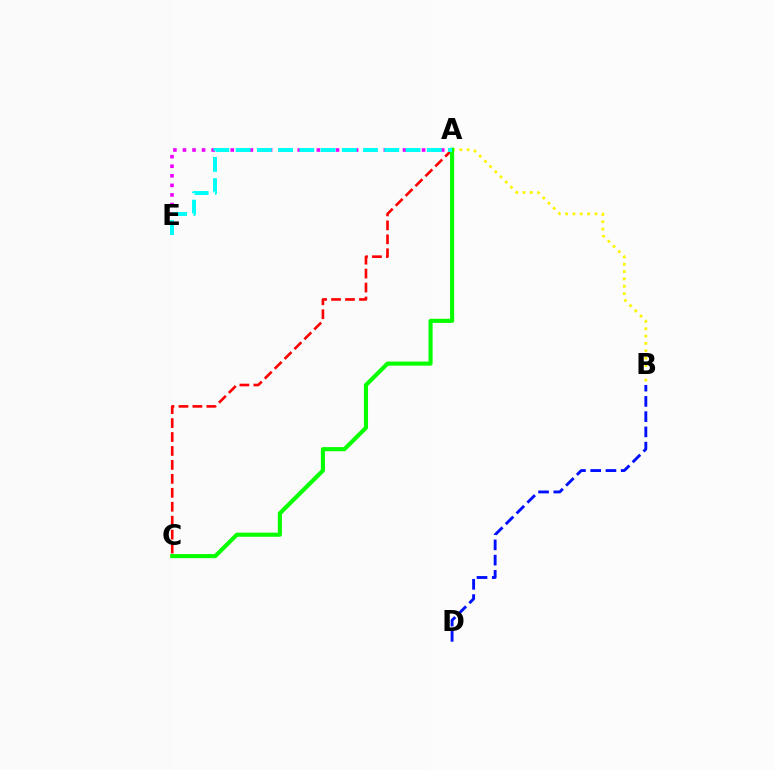{('B', 'D'): [{'color': '#0010ff', 'line_style': 'dashed', 'thickness': 2.07}], ('A', 'B'): [{'color': '#fcf500', 'line_style': 'dotted', 'thickness': 2.0}], ('A', 'E'): [{'color': '#ee00ff', 'line_style': 'dotted', 'thickness': 2.6}, {'color': '#00fff6', 'line_style': 'dashed', 'thickness': 2.89}], ('A', 'C'): [{'color': '#ff0000', 'line_style': 'dashed', 'thickness': 1.9}, {'color': '#08ff00', 'line_style': 'solid', 'thickness': 2.96}]}